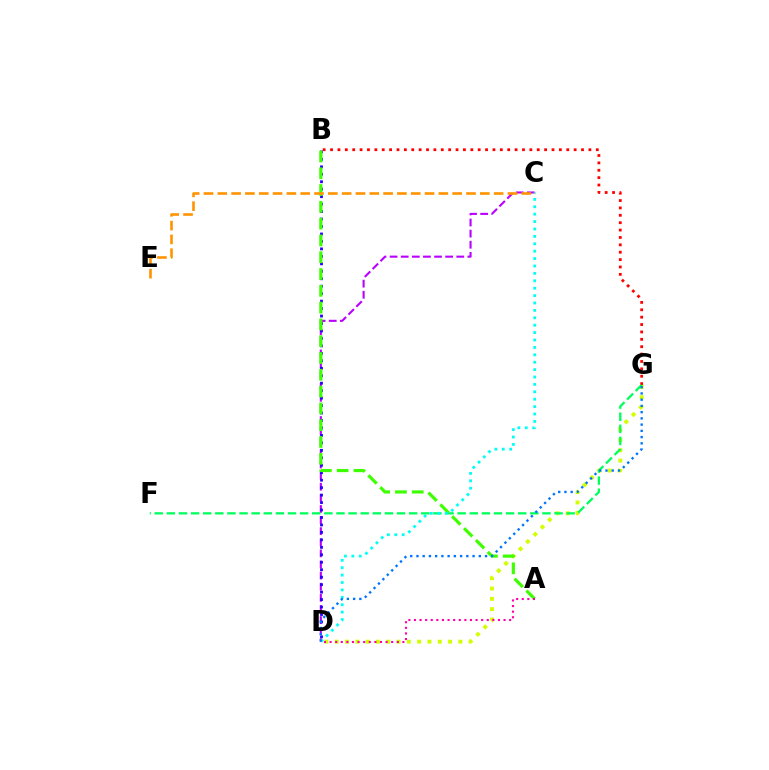{('B', 'G'): [{'color': '#ff0000', 'line_style': 'dotted', 'thickness': 2.01}], ('C', 'D'): [{'color': '#b900ff', 'line_style': 'dashed', 'thickness': 1.51}, {'color': '#00fff6', 'line_style': 'dotted', 'thickness': 2.01}], ('B', 'D'): [{'color': '#2500ff', 'line_style': 'dotted', 'thickness': 2.03}], ('D', 'G'): [{'color': '#d1ff00', 'line_style': 'dotted', 'thickness': 2.8}, {'color': '#0074ff', 'line_style': 'dotted', 'thickness': 1.69}], ('A', 'B'): [{'color': '#3dff00', 'line_style': 'dashed', 'thickness': 2.28}], ('F', 'G'): [{'color': '#00ff5c', 'line_style': 'dashed', 'thickness': 1.65}], ('A', 'D'): [{'color': '#ff00ac', 'line_style': 'dotted', 'thickness': 1.52}], ('C', 'E'): [{'color': '#ff9400', 'line_style': 'dashed', 'thickness': 1.88}]}